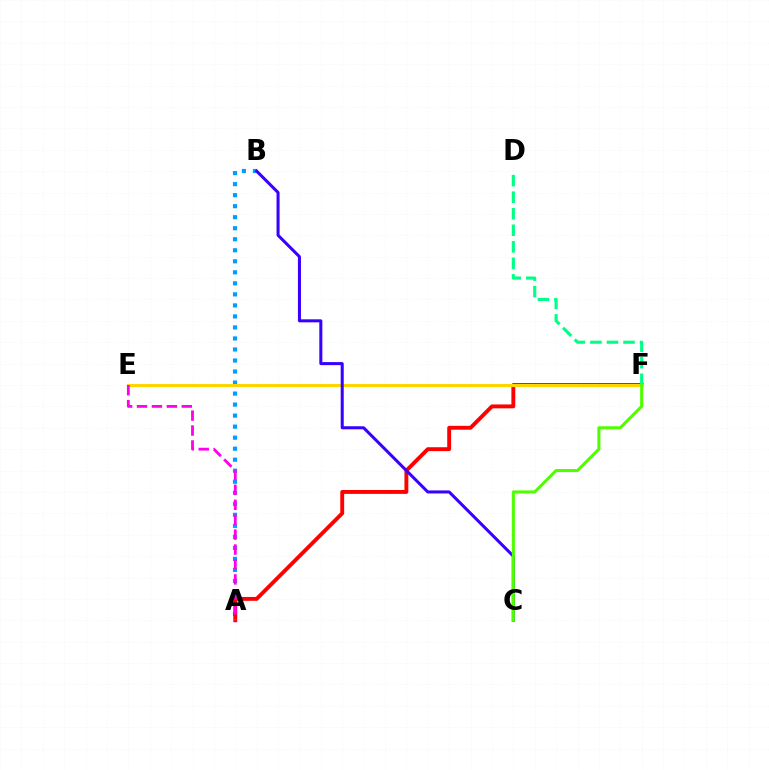{('A', 'B'): [{'color': '#009eff', 'line_style': 'dotted', 'thickness': 2.99}], ('A', 'F'): [{'color': '#ff0000', 'line_style': 'solid', 'thickness': 2.8}], ('E', 'F'): [{'color': '#ffd500', 'line_style': 'solid', 'thickness': 2.2}], ('A', 'E'): [{'color': '#ff00ed', 'line_style': 'dashed', 'thickness': 2.03}], ('B', 'C'): [{'color': '#3700ff', 'line_style': 'solid', 'thickness': 2.18}], ('D', 'F'): [{'color': '#00ff86', 'line_style': 'dashed', 'thickness': 2.25}], ('C', 'F'): [{'color': '#4fff00', 'line_style': 'solid', 'thickness': 2.2}]}